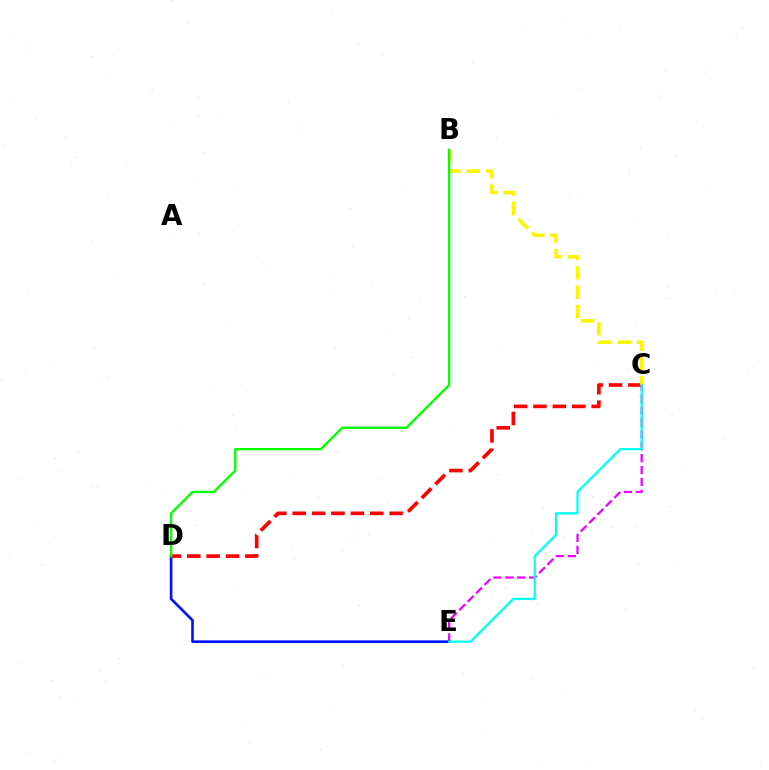{('C', 'E'): [{'color': '#ee00ff', 'line_style': 'dashed', 'thickness': 1.62}, {'color': '#00fff6', 'line_style': 'solid', 'thickness': 1.63}], ('D', 'E'): [{'color': '#0010ff', 'line_style': 'solid', 'thickness': 1.88}], ('C', 'D'): [{'color': '#ff0000', 'line_style': 'dashed', 'thickness': 2.63}], ('B', 'C'): [{'color': '#fcf500', 'line_style': 'dashed', 'thickness': 2.63}], ('B', 'D'): [{'color': '#08ff00', 'line_style': 'solid', 'thickness': 1.7}]}